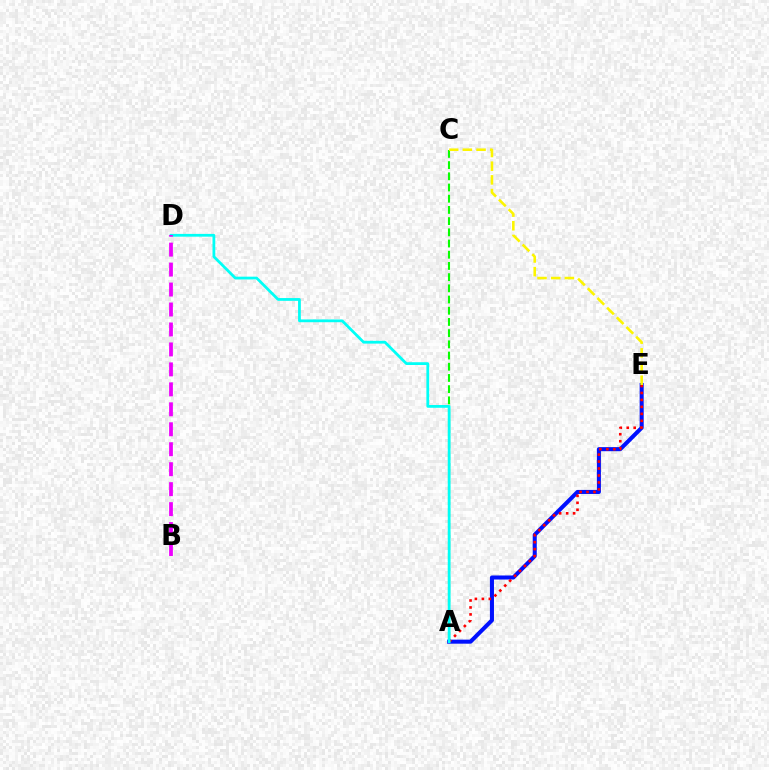{('A', 'E'): [{'color': '#0010ff', 'line_style': 'solid', 'thickness': 2.92}, {'color': '#ff0000', 'line_style': 'dotted', 'thickness': 1.89}], ('A', 'C'): [{'color': '#08ff00', 'line_style': 'dashed', 'thickness': 1.52}], ('C', 'E'): [{'color': '#fcf500', 'line_style': 'dashed', 'thickness': 1.86}], ('A', 'D'): [{'color': '#00fff6', 'line_style': 'solid', 'thickness': 1.99}], ('B', 'D'): [{'color': '#ee00ff', 'line_style': 'dashed', 'thickness': 2.71}]}